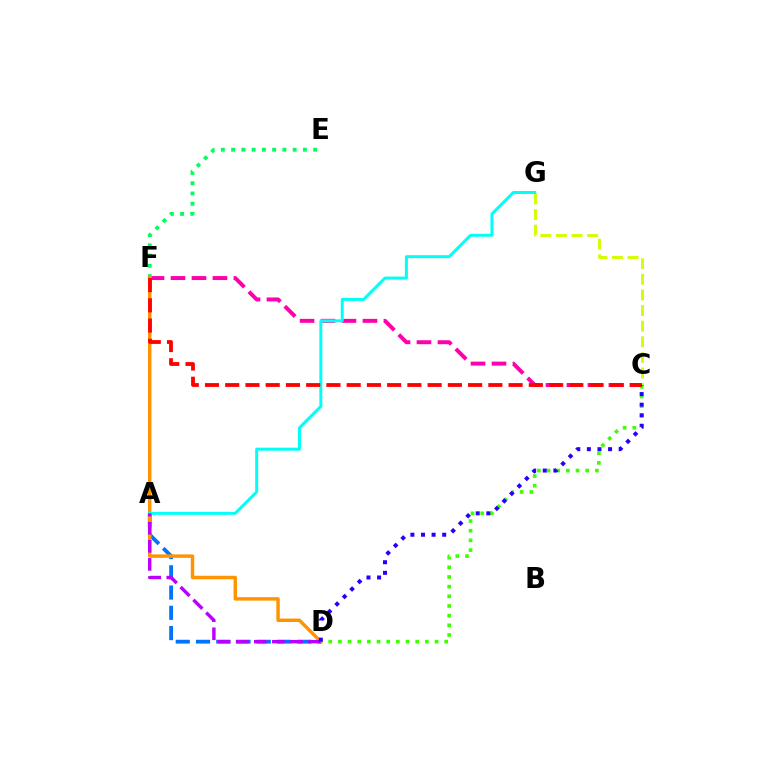{('A', 'D'): [{'color': '#0074ff', 'line_style': 'dashed', 'thickness': 2.75}, {'color': '#b900ff', 'line_style': 'dashed', 'thickness': 2.46}], ('C', 'F'): [{'color': '#ff00ac', 'line_style': 'dashed', 'thickness': 2.85}, {'color': '#ff0000', 'line_style': 'dashed', 'thickness': 2.75}], ('C', 'G'): [{'color': '#d1ff00', 'line_style': 'dashed', 'thickness': 2.12}], ('E', 'F'): [{'color': '#00ff5c', 'line_style': 'dotted', 'thickness': 2.79}], ('D', 'F'): [{'color': '#ff9400', 'line_style': 'solid', 'thickness': 2.48}], ('A', 'G'): [{'color': '#00fff6', 'line_style': 'solid', 'thickness': 2.14}], ('C', 'D'): [{'color': '#3dff00', 'line_style': 'dotted', 'thickness': 2.63}, {'color': '#2500ff', 'line_style': 'dotted', 'thickness': 2.88}]}